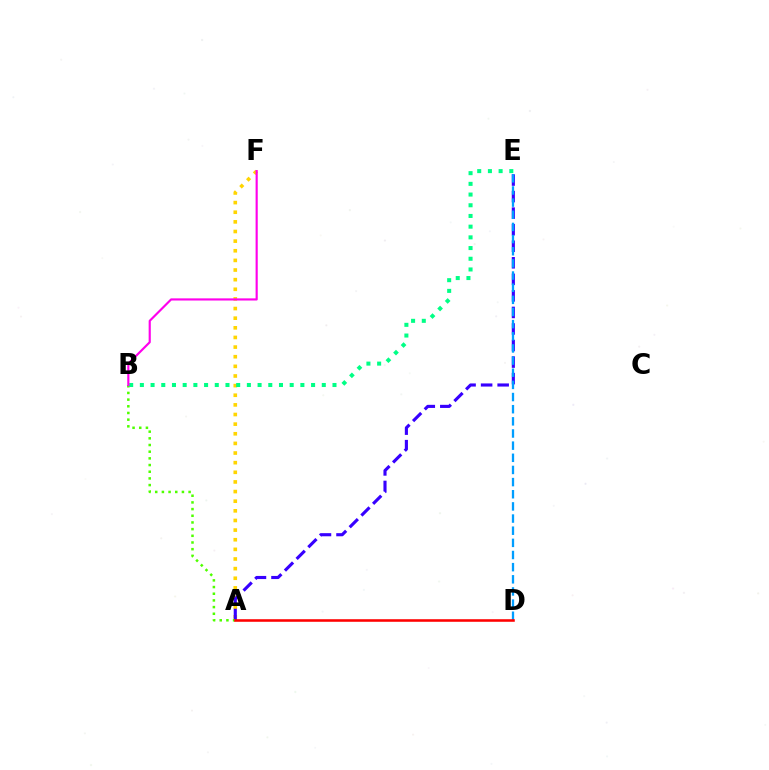{('A', 'F'): [{'color': '#ffd500', 'line_style': 'dotted', 'thickness': 2.62}], ('A', 'E'): [{'color': '#3700ff', 'line_style': 'dashed', 'thickness': 2.25}], ('A', 'B'): [{'color': '#4fff00', 'line_style': 'dotted', 'thickness': 1.81}], ('D', 'E'): [{'color': '#009eff', 'line_style': 'dashed', 'thickness': 1.65}], ('A', 'D'): [{'color': '#ff0000', 'line_style': 'solid', 'thickness': 1.85}], ('B', 'E'): [{'color': '#00ff86', 'line_style': 'dotted', 'thickness': 2.91}], ('B', 'F'): [{'color': '#ff00ed', 'line_style': 'solid', 'thickness': 1.55}]}